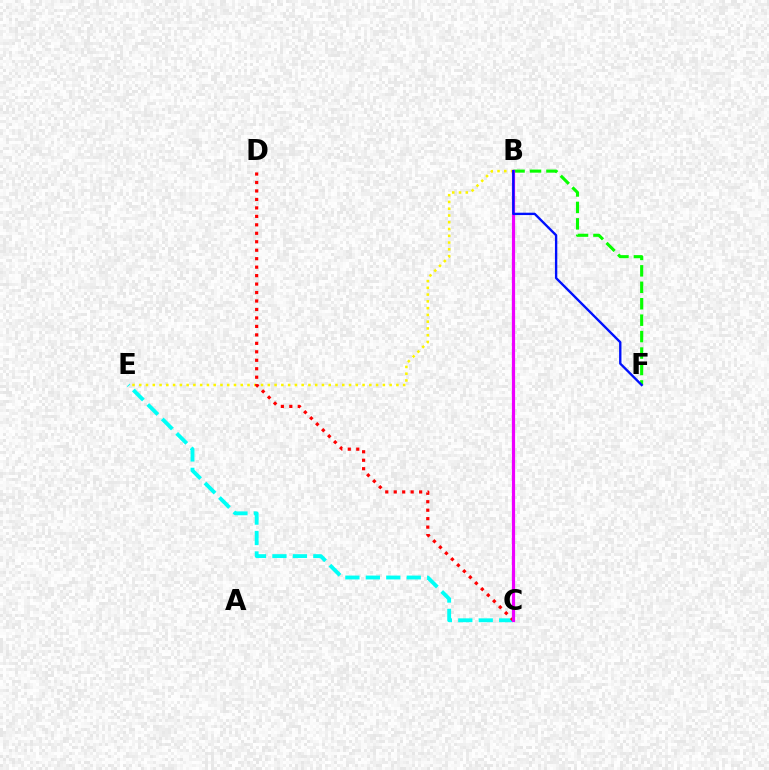{('B', 'F'): [{'color': '#08ff00', 'line_style': 'dashed', 'thickness': 2.23}, {'color': '#0010ff', 'line_style': 'solid', 'thickness': 1.7}], ('B', 'E'): [{'color': '#fcf500', 'line_style': 'dotted', 'thickness': 1.84}], ('C', 'E'): [{'color': '#00fff6', 'line_style': 'dashed', 'thickness': 2.78}], ('C', 'D'): [{'color': '#ff0000', 'line_style': 'dotted', 'thickness': 2.3}], ('B', 'C'): [{'color': '#ee00ff', 'line_style': 'solid', 'thickness': 2.29}]}